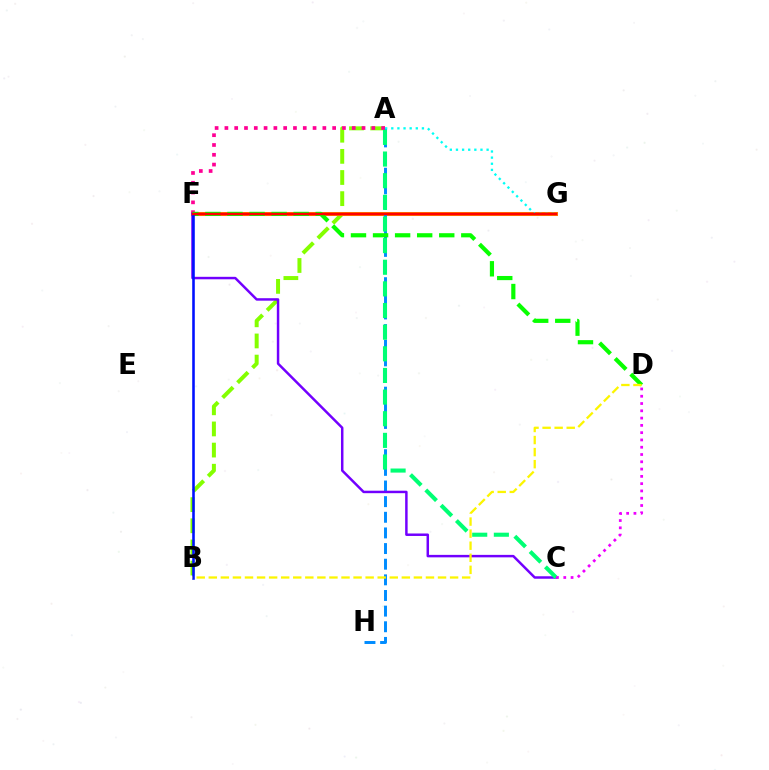{('A', 'B'): [{'color': '#84ff00', 'line_style': 'dashed', 'thickness': 2.87}], ('F', 'G'): [{'color': '#ff7c00', 'line_style': 'solid', 'thickness': 2.9}, {'color': '#ff0000', 'line_style': 'solid', 'thickness': 1.75}], ('A', 'H'): [{'color': '#008cff', 'line_style': 'dashed', 'thickness': 2.12}], ('A', 'F'): [{'color': '#ff0094', 'line_style': 'dotted', 'thickness': 2.66}], ('C', 'F'): [{'color': '#7200ff', 'line_style': 'solid', 'thickness': 1.78}], ('D', 'F'): [{'color': '#08ff00', 'line_style': 'dashed', 'thickness': 3.0}], ('A', 'C'): [{'color': '#00ff74', 'line_style': 'dashed', 'thickness': 2.94}], ('A', 'G'): [{'color': '#00fff6', 'line_style': 'dotted', 'thickness': 1.66}], ('B', 'F'): [{'color': '#0010ff', 'line_style': 'solid', 'thickness': 1.86}], ('C', 'D'): [{'color': '#ee00ff', 'line_style': 'dotted', 'thickness': 1.98}], ('B', 'D'): [{'color': '#fcf500', 'line_style': 'dashed', 'thickness': 1.64}]}